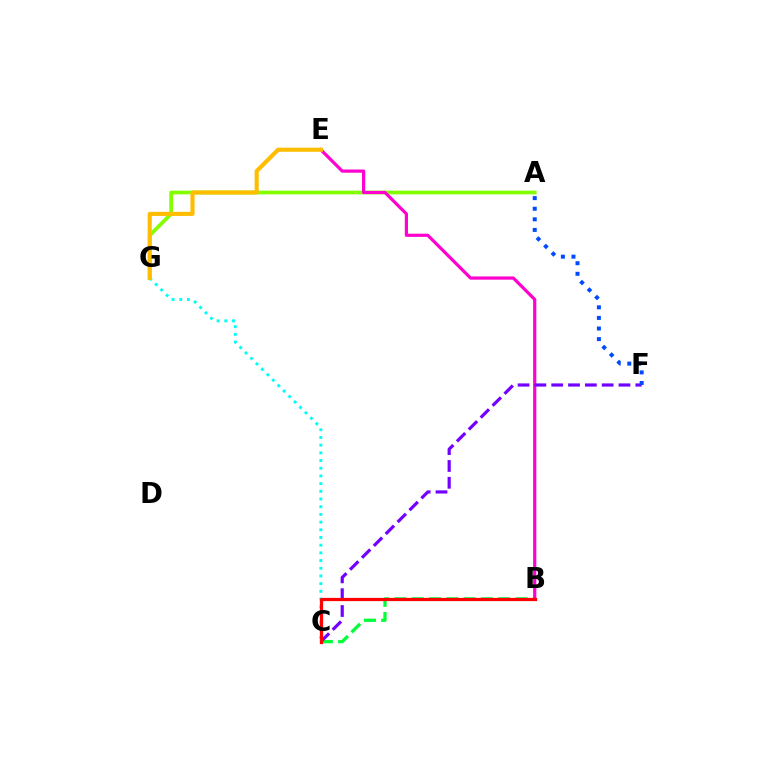{('A', 'G'): [{'color': '#84ff00', 'line_style': 'solid', 'thickness': 2.69}], ('B', 'C'): [{'color': '#00ff39', 'line_style': 'dashed', 'thickness': 2.35}, {'color': '#ff0000', 'line_style': 'solid', 'thickness': 2.32}], ('B', 'E'): [{'color': '#ff00cf', 'line_style': 'solid', 'thickness': 2.3}], ('C', 'F'): [{'color': '#7200ff', 'line_style': 'dashed', 'thickness': 2.29}], ('C', 'G'): [{'color': '#00fff6', 'line_style': 'dotted', 'thickness': 2.09}], ('A', 'F'): [{'color': '#004bff', 'line_style': 'dotted', 'thickness': 2.88}], ('E', 'G'): [{'color': '#ffbd00', 'line_style': 'solid', 'thickness': 2.96}]}